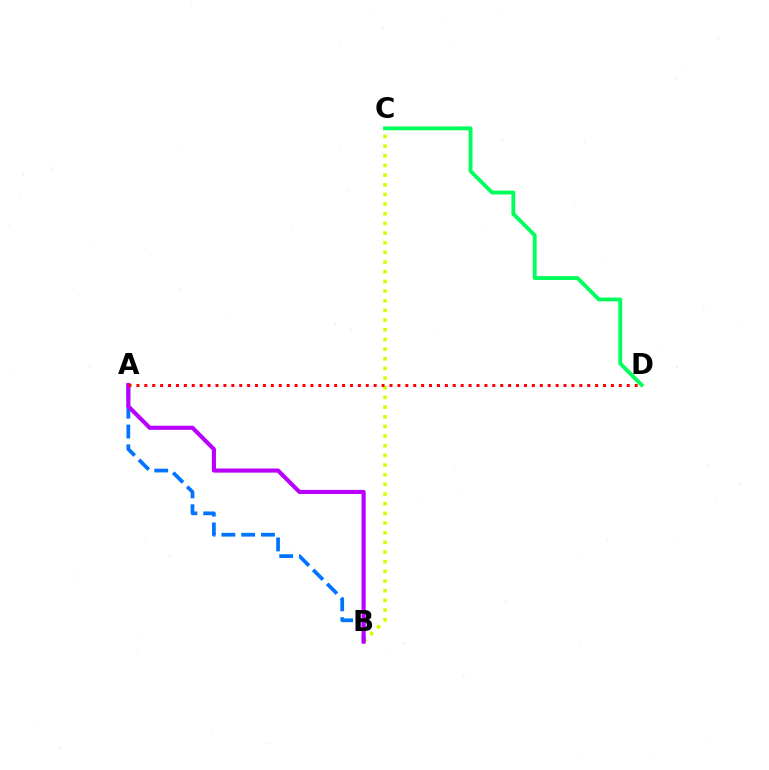{('B', 'C'): [{'color': '#d1ff00', 'line_style': 'dotted', 'thickness': 2.63}], ('A', 'B'): [{'color': '#0074ff', 'line_style': 'dashed', 'thickness': 2.69}, {'color': '#b900ff', 'line_style': 'solid', 'thickness': 2.97}], ('C', 'D'): [{'color': '#00ff5c', 'line_style': 'solid', 'thickness': 2.77}], ('A', 'D'): [{'color': '#ff0000', 'line_style': 'dotted', 'thickness': 2.15}]}